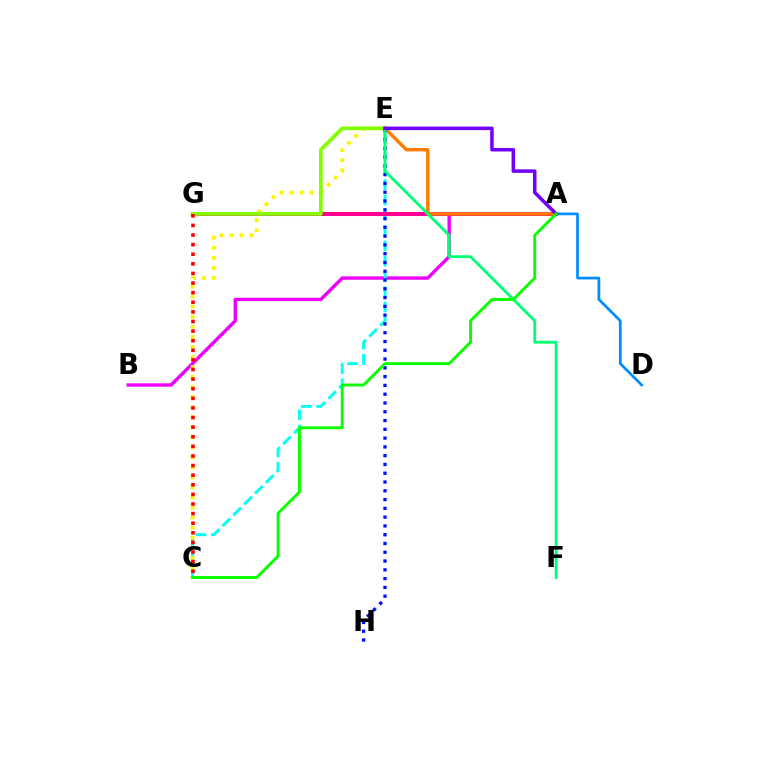{('A', 'B'): [{'color': '#ee00ff', 'line_style': 'solid', 'thickness': 2.44}], ('C', 'E'): [{'color': '#00fff6', 'line_style': 'dashed', 'thickness': 2.08}, {'color': '#fcf500', 'line_style': 'dotted', 'thickness': 2.73}], ('A', 'G'): [{'color': '#ff0094', 'line_style': 'solid', 'thickness': 2.92}], ('A', 'E'): [{'color': '#ff7c00', 'line_style': 'solid', 'thickness': 2.47}, {'color': '#7200ff', 'line_style': 'solid', 'thickness': 2.54}], ('A', 'D'): [{'color': '#008cff', 'line_style': 'solid', 'thickness': 1.96}], ('E', 'G'): [{'color': '#84ff00', 'line_style': 'solid', 'thickness': 2.7}], ('E', 'H'): [{'color': '#0010ff', 'line_style': 'dotted', 'thickness': 2.39}], ('C', 'G'): [{'color': '#ff0000', 'line_style': 'dotted', 'thickness': 2.61}], ('E', 'F'): [{'color': '#00ff74', 'line_style': 'solid', 'thickness': 2.03}], ('A', 'C'): [{'color': '#08ff00', 'line_style': 'solid', 'thickness': 2.08}]}